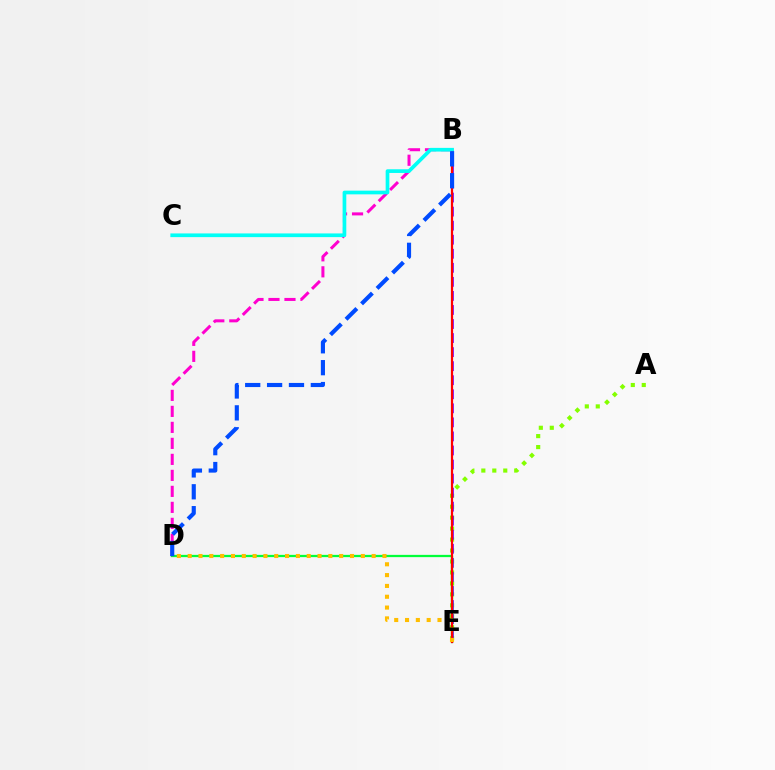{('A', 'E'): [{'color': '#84ff00', 'line_style': 'dotted', 'thickness': 2.98}], ('B', 'E'): [{'color': '#7200ff', 'line_style': 'dashed', 'thickness': 1.91}, {'color': '#ff0000', 'line_style': 'solid', 'thickness': 1.59}], ('D', 'E'): [{'color': '#00ff39', 'line_style': 'solid', 'thickness': 1.63}, {'color': '#ffbd00', 'line_style': 'dotted', 'thickness': 2.94}], ('B', 'D'): [{'color': '#ff00cf', 'line_style': 'dashed', 'thickness': 2.17}, {'color': '#004bff', 'line_style': 'dashed', 'thickness': 2.97}], ('B', 'C'): [{'color': '#00fff6', 'line_style': 'solid', 'thickness': 2.66}]}